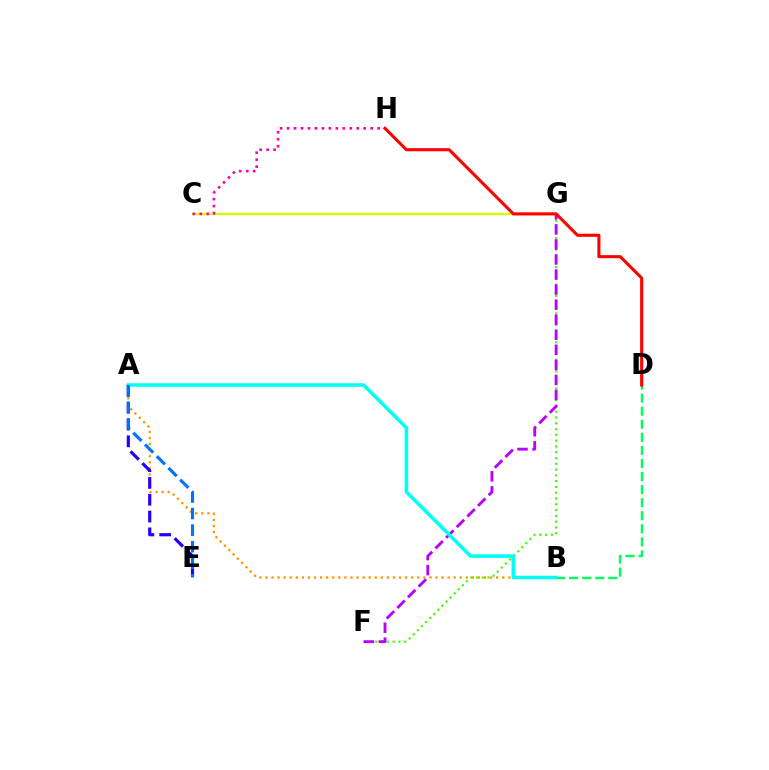{('A', 'B'): [{'color': '#ff9400', 'line_style': 'dotted', 'thickness': 1.65}, {'color': '#00fff6', 'line_style': 'solid', 'thickness': 2.54}], ('A', 'E'): [{'color': '#2500ff', 'line_style': 'dashed', 'thickness': 2.28}, {'color': '#0074ff', 'line_style': 'dashed', 'thickness': 2.25}], ('F', 'G'): [{'color': '#3dff00', 'line_style': 'dotted', 'thickness': 1.57}, {'color': '#b900ff', 'line_style': 'dashed', 'thickness': 2.05}], ('B', 'D'): [{'color': '#00ff5c', 'line_style': 'dashed', 'thickness': 1.77}], ('C', 'G'): [{'color': '#d1ff00', 'line_style': 'solid', 'thickness': 1.67}], ('C', 'H'): [{'color': '#ff00ac', 'line_style': 'dotted', 'thickness': 1.89}], ('D', 'H'): [{'color': '#ff0000', 'line_style': 'solid', 'thickness': 2.22}]}